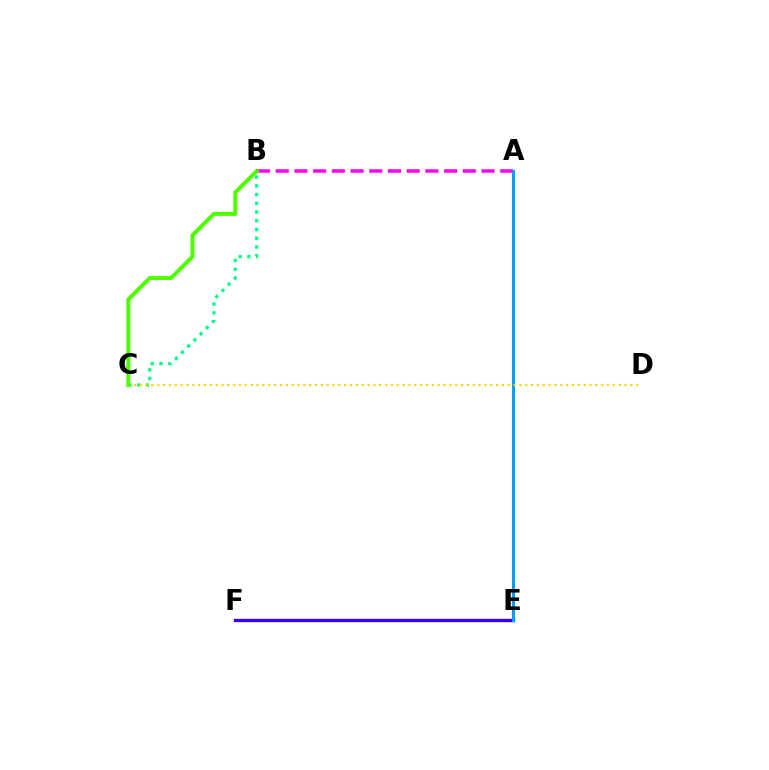{('B', 'C'): [{'color': '#00ff86', 'line_style': 'dotted', 'thickness': 2.37}, {'color': '#4fff00', 'line_style': 'solid', 'thickness': 2.9}], ('A', 'E'): [{'color': '#ff0000', 'line_style': 'dotted', 'thickness': 1.83}, {'color': '#009eff', 'line_style': 'solid', 'thickness': 2.22}], ('A', 'B'): [{'color': '#ff00ed', 'line_style': 'dashed', 'thickness': 2.54}], ('E', 'F'): [{'color': '#3700ff', 'line_style': 'solid', 'thickness': 2.42}], ('C', 'D'): [{'color': '#ffd500', 'line_style': 'dotted', 'thickness': 1.59}]}